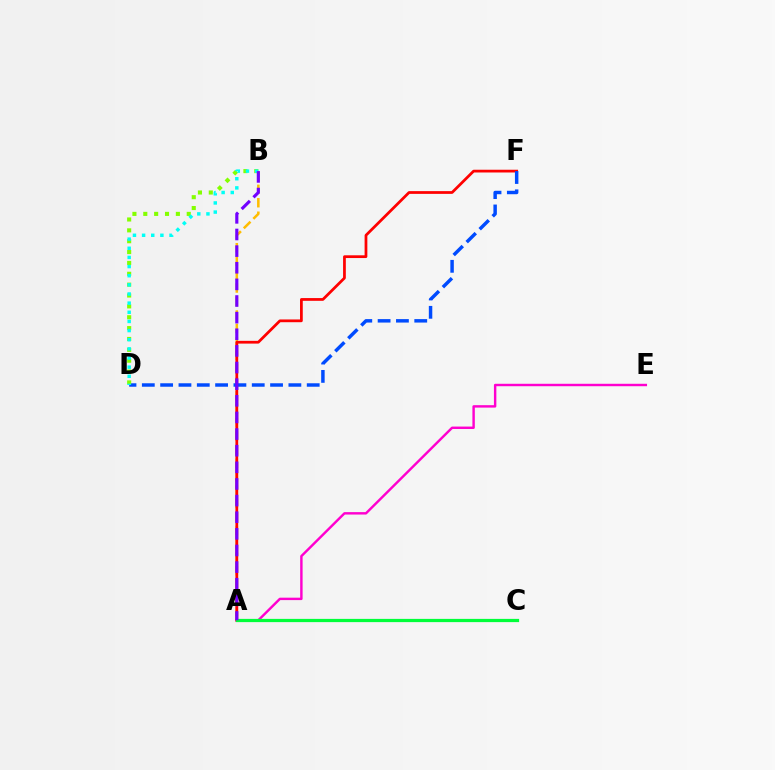{('A', 'B'): [{'color': '#ffbd00', 'line_style': 'dashed', 'thickness': 1.83}, {'color': '#7200ff', 'line_style': 'dashed', 'thickness': 2.26}], ('A', 'E'): [{'color': '#ff00cf', 'line_style': 'solid', 'thickness': 1.75}], ('A', 'F'): [{'color': '#ff0000', 'line_style': 'solid', 'thickness': 1.98}], ('D', 'F'): [{'color': '#004bff', 'line_style': 'dashed', 'thickness': 2.49}], ('B', 'D'): [{'color': '#84ff00', 'line_style': 'dotted', 'thickness': 2.95}, {'color': '#00fff6', 'line_style': 'dotted', 'thickness': 2.48}], ('A', 'C'): [{'color': '#00ff39', 'line_style': 'solid', 'thickness': 2.33}]}